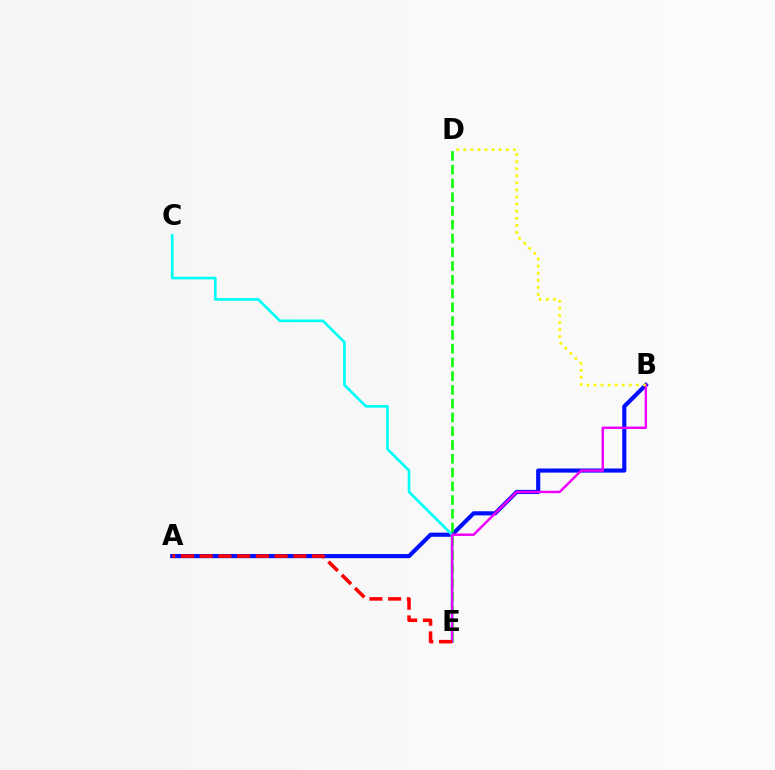{('A', 'B'): [{'color': '#0010ff', 'line_style': 'solid', 'thickness': 2.98}], ('C', 'E'): [{'color': '#00fff6', 'line_style': 'solid', 'thickness': 1.91}], ('D', 'E'): [{'color': '#08ff00', 'line_style': 'dashed', 'thickness': 1.87}], ('B', 'E'): [{'color': '#ee00ff', 'line_style': 'solid', 'thickness': 1.76}], ('A', 'E'): [{'color': '#ff0000', 'line_style': 'dashed', 'thickness': 2.55}], ('B', 'D'): [{'color': '#fcf500', 'line_style': 'dotted', 'thickness': 1.93}]}